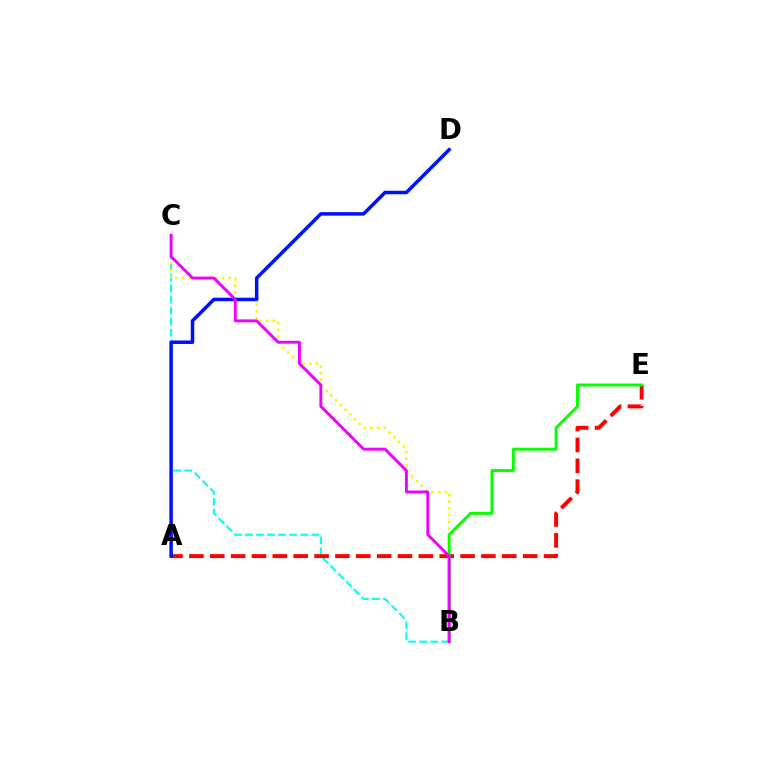{('B', 'C'): [{'color': '#00fff6', 'line_style': 'dashed', 'thickness': 1.5}, {'color': '#fcf500', 'line_style': 'dotted', 'thickness': 1.81}, {'color': '#ee00ff', 'line_style': 'solid', 'thickness': 2.09}], ('A', 'E'): [{'color': '#ff0000', 'line_style': 'dashed', 'thickness': 2.83}], ('A', 'D'): [{'color': '#0010ff', 'line_style': 'solid', 'thickness': 2.52}], ('B', 'E'): [{'color': '#08ff00', 'line_style': 'solid', 'thickness': 2.13}]}